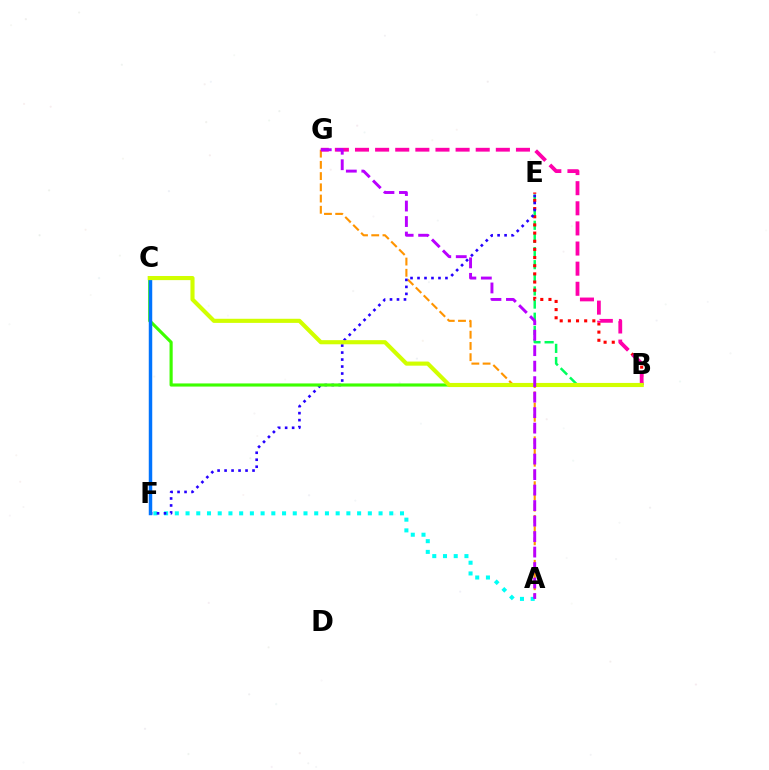{('B', 'E'): [{'color': '#00ff5c', 'line_style': 'dashed', 'thickness': 1.78}, {'color': '#ff0000', 'line_style': 'dotted', 'thickness': 2.22}], ('A', 'G'): [{'color': '#ff9400', 'line_style': 'dashed', 'thickness': 1.53}, {'color': '#b900ff', 'line_style': 'dashed', 'thickness': 2.1}], ('A', 'F'): [{'color': '#00fff6', 'line_style': 'dotted', 'thickness': 2.91}], ('E', 'F'): [{'color': '#2500ff', 'line_style': 'dotted', 'thickness': 1.9}], ('B', 'C'): [{'color': '#3dff00', 'line_style': 'solid', 'thickness': 2.26}, {'color': '#d1ff00', 'line_style': 'solid', 'thickness': 2.97}], ('B', 'G'): [{'color': '#ff00ac', 'line_style': 'dashed', 'thickness': 2.73}], ('C', 'F'): [{'color': '#0074ff', 'line_style': 'solid', 'thickness': 2.49}]}